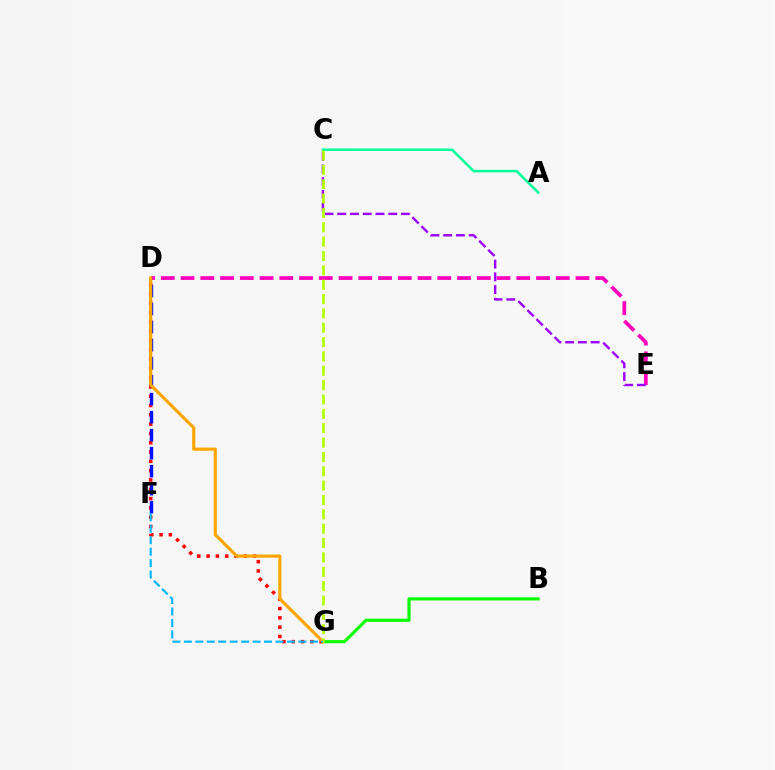{('D', 'G'): [{'color': '#ff0000', 'line_style': 'dotted', 'thickness': 2.53}, {'color': '#ffa500', 'line_style': 'solid', 'thickness': 2.25}], ('D', 'F'): [{'color': '#0010ff', 'line_style': 'dashed', 'thickness': 2.45}], ('A', 'C'): [{'color': '#00ff9d', 'line_style': 'solid', 'thickness': 1.83}], ('D', 'E'): [{'color': '#ff00bd', 'line_style': 'dashed', 'thickness': 2.68}], ('C', 'E'): [{'color': '#9b00ff', 'line_style': 'dashed', 'thickness': 1.73}], ('B', 'G'): [{'color': '#08ff00', 'line_style': 'solid', 'thickness': 2.25}], ('C', 'G'): [{'color': '#b3ff00', 'line_style': 'dashed', 'thickness': 1.95}], ('F', 'G'): [{'color': '#00b5ff', 'line_style': 'dashed', 'thickness': 1.56}]}